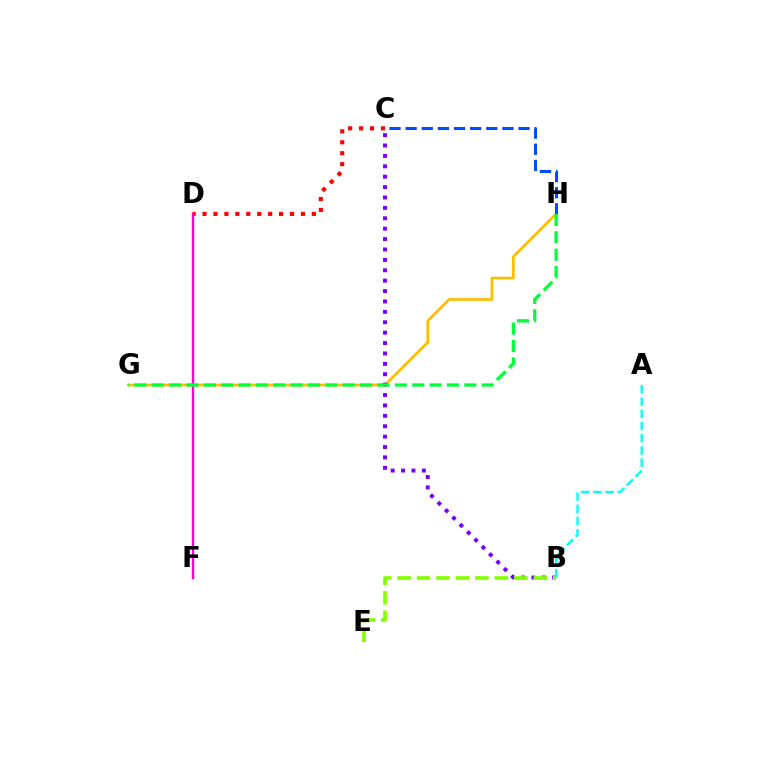{('G', 'H'): [{'color': '#ffbd00', 'line_style': 'solid', 'thickness': 1.95}, {'color': '#00ff39', 'line_style': 'dashed', 'thickness': 2.36}], ('C', 'D'): [{'color': '#ff0000', 'line_style': 'dotted', 'thickness': 2.97}], ('B', 'C'): [{'color': '#7200ff', 'line_style': 'dotted', 'thickness': 2.82}], ('D', 'F'): [{'color': '#ff00cf', 'line_style': 'solid', 'thickness': 1.72}], ('A', 'B'): [{'color': '#00fff6', 'line_style': 'dashed', 'thickness': 1.66}], ('C', 'H'): [{'color': '#004bff', 'line_style': 'dashed', 'thickness': 2.19}], ('B', 'E'): [{'color': '#84ff00', 'line_style': 'dashed', 'thickness': 2.64}]}